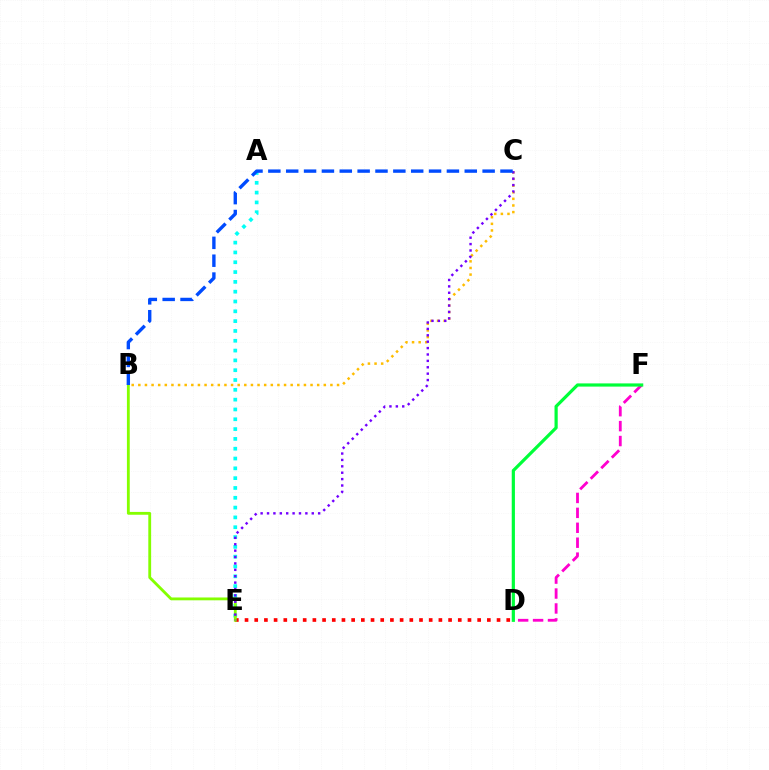{('A', 'E'): [{'color': '#00fff6', 'line_style': 'dotted', 'thickness': 2.67}], ('D', 'E'): [{'color': '#ff0000', 'line_style': 'dotted', 'thickness': 2.63}], ('B', 'E'): [{'color': '#84ff00', 'line_style': 'solid', 'thickness': 2.04}], ('D', 'F'): [{'color': '#ff00cf', 'line_style': 'dashed', 'thickness': 2.03}, {'color': '#00ff39', 'line_style': 'solid', 'thickness': 2.3}], ('B', 'C'): [{'color': '#ffbd00', 'line_style': 'dotted', 'thickness': 1.8}, {'color': '#004bff', 'line_style': 'dashed', 'thickness': 2.43}], ('C', 'E'): [{'color': '#7200ff', 'line_style': 'dotted', 'thickness': 1.74}]}